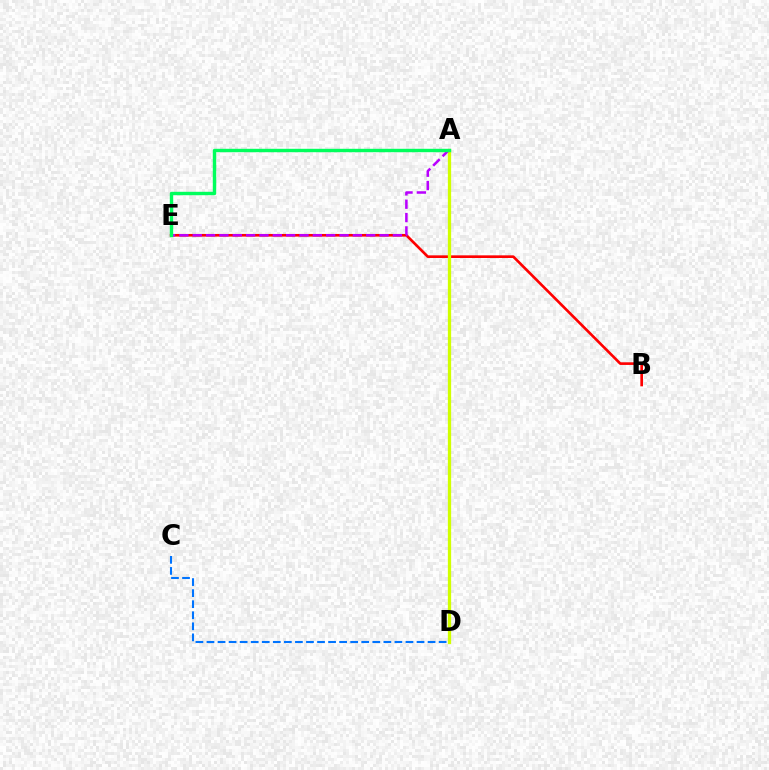{('B', 'E'): [{'color': '#ff0000', 'line_style': 'solid', 'thickness': 1.91}], ('A', 'D'): [{'color': '#d1ff00', 'line_style': 'solid', 'thickness': 2.36}], ('A', 'E'): [{'color': '#b900ff', 'line_style': 'dashed', 'thickness': 1.81}, {'color': '#00ff5c', 'line_style': 'solid', 'thickness': 2.45}], ('C', 'D'): [{'color': '#0074ff', 'line_style': 'dashed', 'thickness': 1.5}]}